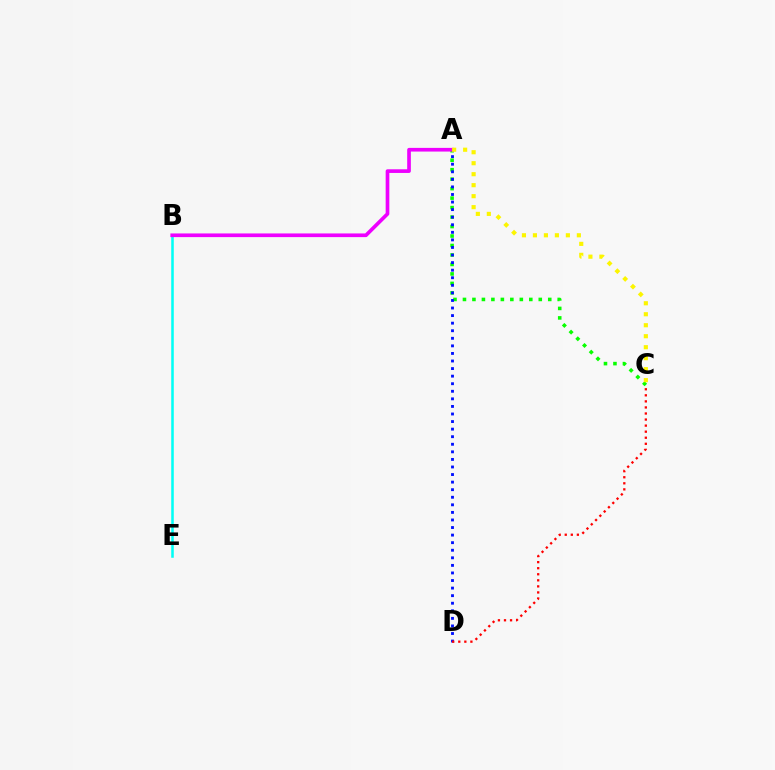{('B', 'E'): [{'color': '#00fff6', 'line_style': 'solid', 'thickness': 1.83}], ('A', 'C'): [{'color': '#08ff00', 'line_style': 'dotted', 'thickness': 2.57}, {'color': '#fcf500', 'line_style': 'dotted', 'thickness': 2.98}], ('A', 'B'): [{'color': '#ee00ff', 'line_style': 'solid', 'thickness': 2.64}], ('A', 'D'): [{'color': '#0010ff', 'line_style': 'dotted', 'thickness': 2.06}], ('C', 'D'): [{'color': '#ff0000', 'line_style': 'dotted', 'thickness': 1.65}]}